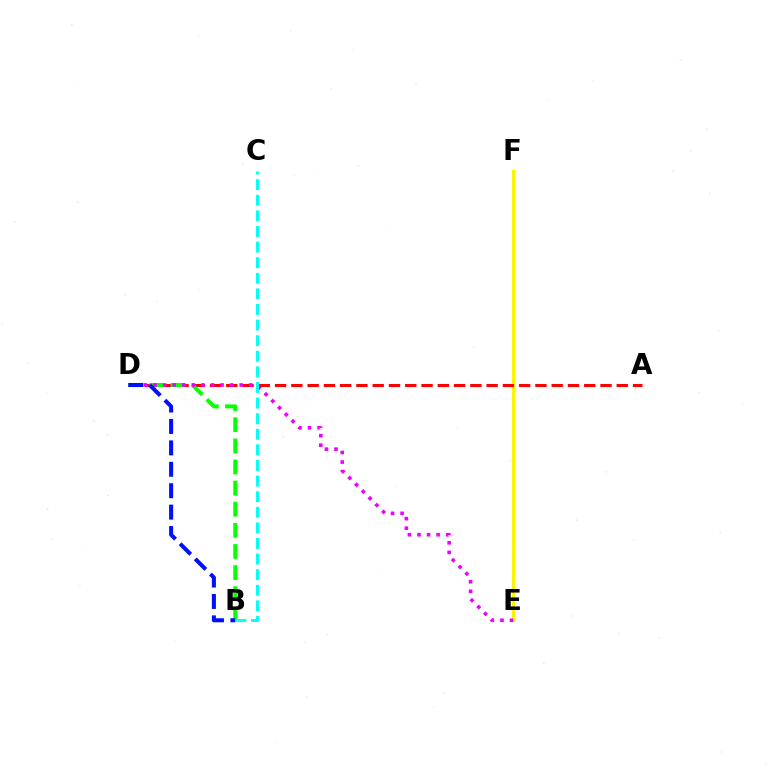{('E', 'F'): [{'color': '#fcf500', 'line_style': 'solid', 'thickness': 2.2}], ('A', 'D'): [{'color': '#ff0000', 'line_style': 'dashed', 'thickness': 2.21}], ('B', 'D'): [{'color': '#08ff00', 'line_style': 'dashed', 'thickness': 2.87}, {'color': '#0010ff', 'line_style': 'dashed', 'thickness': 2.91}], ('D', 'E'): [{'color': '#ee00ff', 'line_style': 'dotted', 'thickness': 2.6}], ('B', 'C'): [{'color': '#00fff6', 'line_style': 'dashed', 'thickness': 2.12}]}